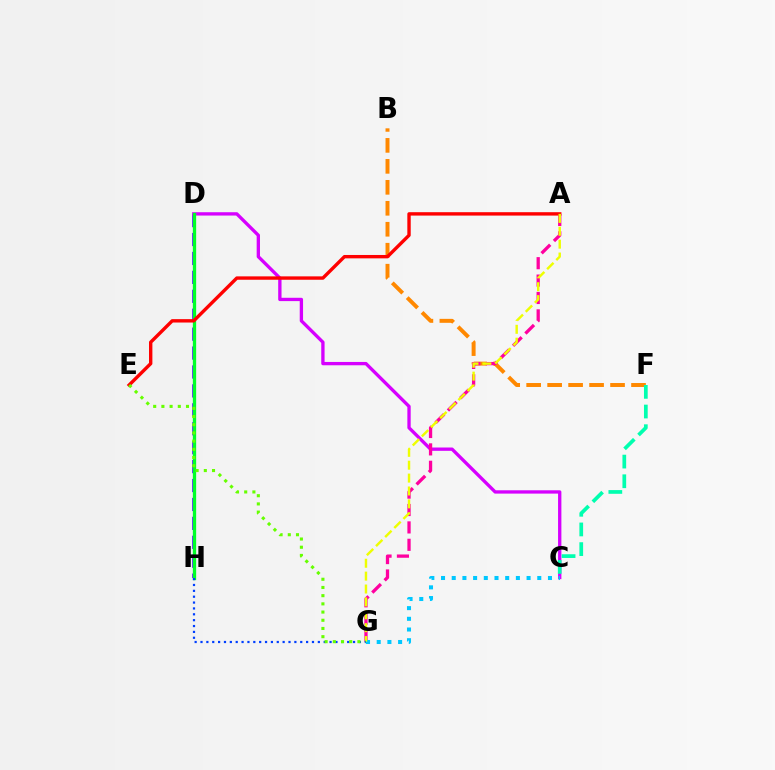{('B', 'F'): [{'color': '#ff8800', 'line_style': 'dashed', 'thickness': 2.85}], ('D', 'H'): [{'color': '#4f00ff', 'line_style': 'dashed', 'thickness': 2.57}, {'color': '#00ff27', 'line_style': 'solid', 'thickness': 2.38}], ('C', 'D'): [{'color': '#d600ff', 'line_style': 'solid', 'thickness': 2.39}], ('A', 'G'): [{'color': '#ff00a0', 'line_style': 'dashed', 'thickness': 2.36}, {'color': '#eeff00', 'line_style': 'dashed', 'thickness': 1.75}], ('C', 'G'): [{'color': '#00c7ff', 'line_style': 'dotted', 'thickness': 2.91}], ('C', 'F'): [{'color': '#00ffaf', 'line_style': 'dashed', 'thickness': 2.67}], ('A', 'E'): [{'color': '#ff0000', 'line_style': 'solid', 'thickness': 2.44}], ('G', 'H'): [{'color': '#003fff', 'line_style': 'dotted', 'thickness': 1.59}], ('E', 'G'): [{'color': '#66ff00', 'line_style': 'dotted', 'thickness': 2.23}]}